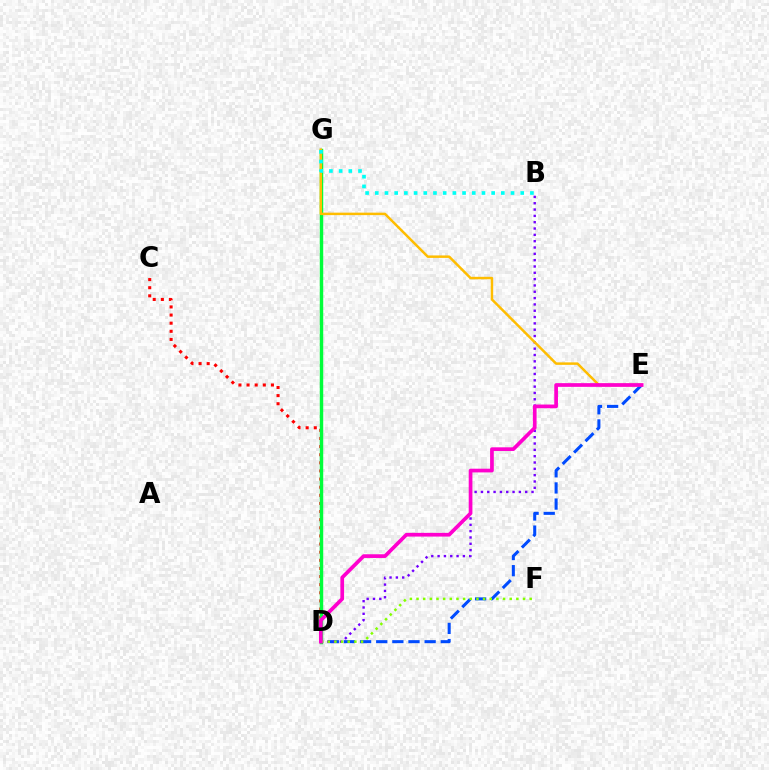{('D', 'E'): [{'color': '#004bff', 'line_style': 'dashed', 'thickness': 2.19}, {'color': '#ff00cf', 'line_style': 'solid', 'thickness': 2.67}], ('B', 'D'): [{'color': '#7200ff', 'line_style': 'dotted', 'thickness': 1.72}], ('C', 'D'): [{'color': '#ff0000', 'line_style': 'dotted', 'thickness': 2.21}], ('D', 'G'): [{'color': '#00ff39', 'line_style': 'solid', 'thickness': 2.47}], ('E', 'G'): [{'color': '#ffbd00', 'line_style': 'solid', 'thickness': 1.78}], ('D', 'F'): [{'color': '#84ff00', 'line_style': 'dotted', 'thickness': 1.81}], ('B', 'G'): [{'color': '#00fff6', 'line_style': 'dotted', 'thickness': 2.63}]}